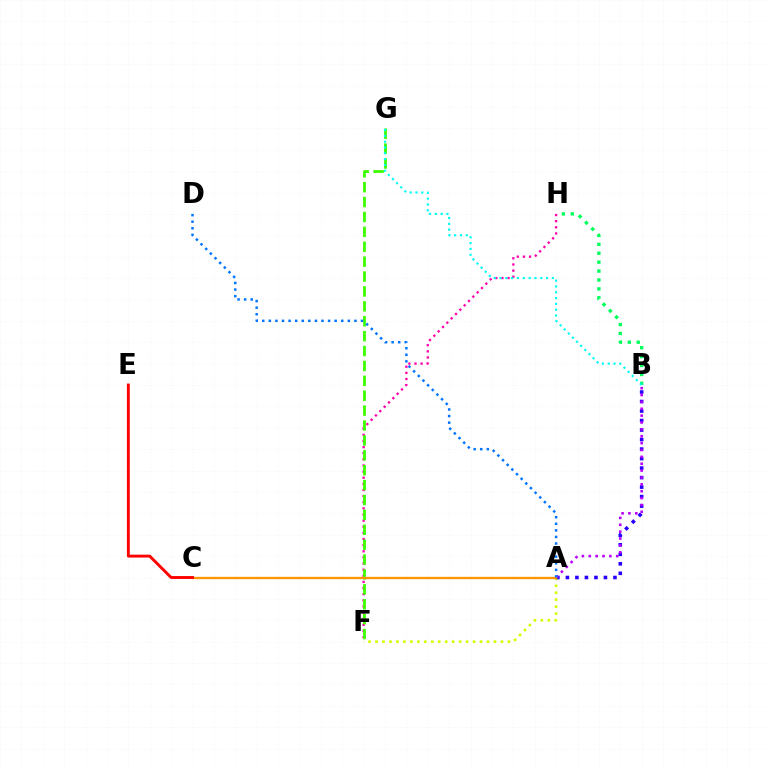{('B', 'H'): [{'color': '#00ff5c', 'line_style': 'dotted', 'thickness': 2.42}], ('A', 'F'): [{'color': '#d1ff00', 'line_style': 'dotted', 'thickness': 1.89}], ('F', 'H'): [{'color': '#ff00ac', 'line_style': 'dotted', 'thickness': 1.67}], ('A', 'B'): [{'color': '#2500ff', 'line_style': 'dotted', 'thickness': 2.58}, {'color': '#b900ff', 'line_style': 'dotted', 'thickness': 1.87}], ('F', 'G'): [{'color': '#3dff00', 'line_style': 'dashed', 'thickness': 2.02}], ('A', 'C'): [{'color': '#ff9400', 'line_style': 'solid', 'thickness': 1.65}], ('C', 'E'): [{'color': '#ff0000', 'line_style': 'solid', 'thickness': 2.08}], ('B', 'G'): [{'color': '#00fff6', 'line_style': 'dotted', 'thickness': 1.58}], ('A', 'D'): [{'color': '#0074ff', 'line_style': 'dotted', 'thickness': 1.79}]}